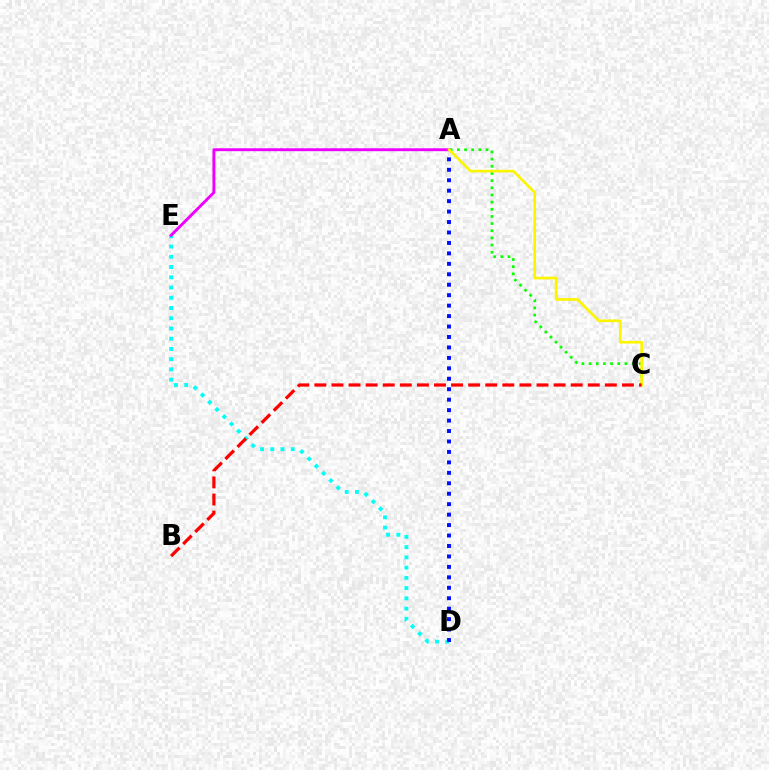{('D', 'E'): [{'color': '#00fff6', 'line_style': 'dotted', 'thickness': 2.78}], ('A', 'D'): [{'color': '#0010ff', 'line_style': 'dotted', 'thickness': 2.84}], ('A', 'E'): [{'color': '#ee00ff', 'line_style': 'solid', 'thickness': 2.09}], ('A', 'C'): [{'color': '#08ff00', 'line_style': 'dotted', 'thickness': 1.95}, {'color': '#fcf500', 'line_style': 'solid', 'thickness': 1.93}], ('B', 'C'): [{'color': '#ff0000', 'line_style': 'dashed', 'thickness': 2.32}]}